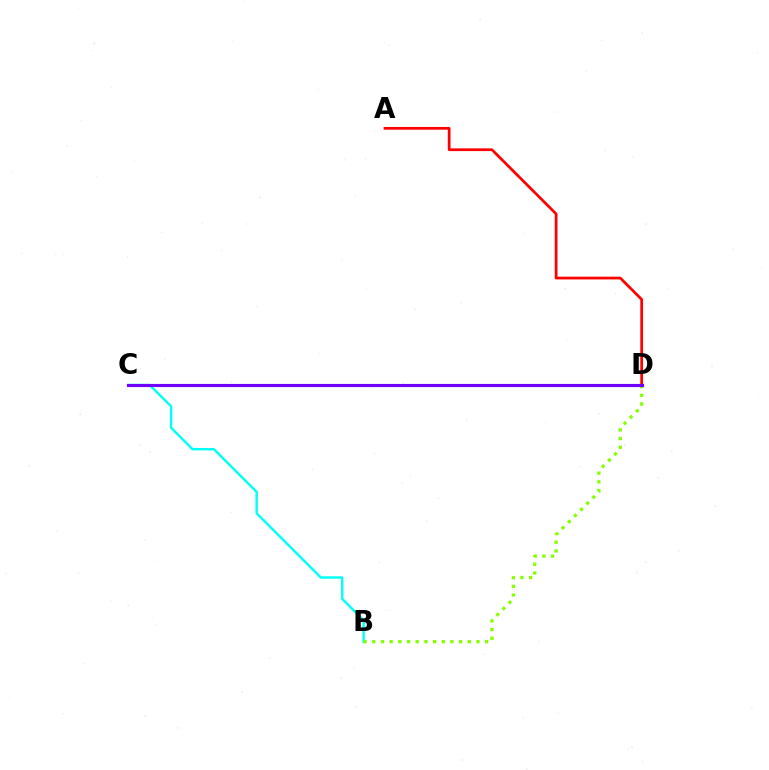{('A', 'D'): [{'color': '#ff0000', 'line_style': 'solid', 'thickness': 1.97}], ('B', 'C'): [{'color': '#00fff6', 'line_style': 'solid', 'thickness': 1.74}], ('B', 'D'): [{'color': '#84ff00', 'line_style': 'dotted', 'thickness': 2.36}], ('C', 'D'): [{'color': '#7200ff', 'line_style': 'solid', 'thickness': 2.25}]}